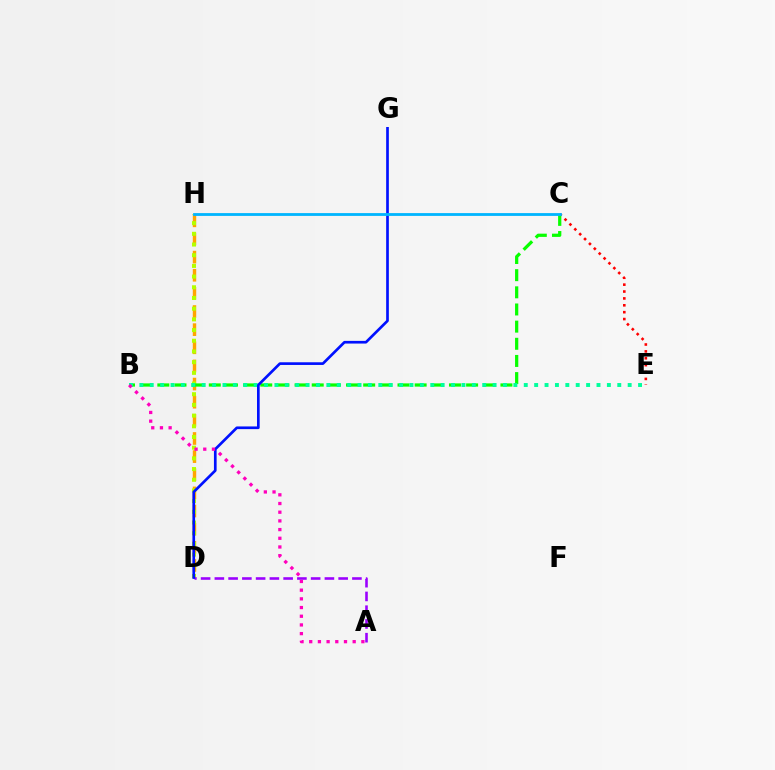{('D', 'H'): [{'color': '#ffa500', 'line_style': 'dashed', 'thickness': 2.46}, {'color': '#b3ff00', 'line_style': 'dotted', 'thickness': 2.91}], ('C', 'E'): [{'color': '#ff0000', 'line_style': 'dotted', 'thickness': 1.87}], ('B', 'C'): [{'color': '#08ff00', 'line_style': 'dashed', 'thickness': 2.33}], ('A', 'D'): [{'color': '#9b00ff', 'line_style': 'dashed', 'thickness': 1.87}], ('B', 'E'): [{'color': '#00ff9d', 'line_style': 'dotted', 'thickness': 2.82}], ('D', 'G'): [{'color': '#0010ff', 'line_style': 'solid', 'thickness': 1.93}], ('C', 'H'): [{'color': '#00b5ff', 'line_style': 'solid', 'thickness': 2.02}], ('A', 'B'): [{'color': '#ff00bd', 'line_style': 'dotted', 'thickness': 2.36}]}